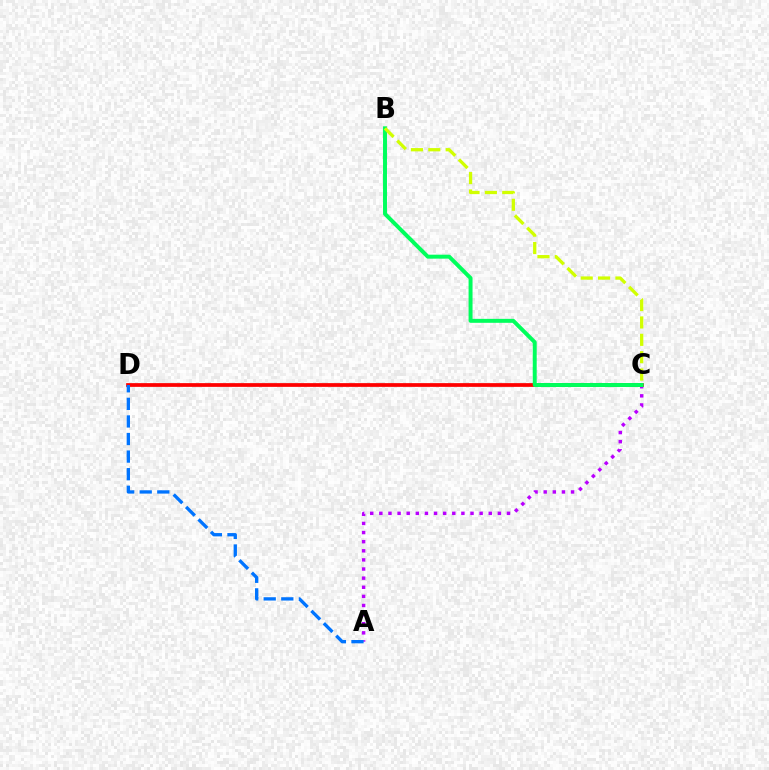{('A', 'C'): [{'color': '#b900ff', 'line_style': 'dotted', 'thickness': 2.48}], ('C', 'D'): [{'color': '#ff0000', 'line_style': 'solid', 'thickness': 2.69}], ('B', 'C'): [{'color': '#00ff5c', 'line_style': 'solid', 'thickness': 2.85}, {'color': '#d1ff00', 'line_style': 'dashed', 'thickness': 2.36}], ('A', 'D'): [{'color': '#0074ff', 'line_style': 'dashed', 'thickness': 2.39}]}